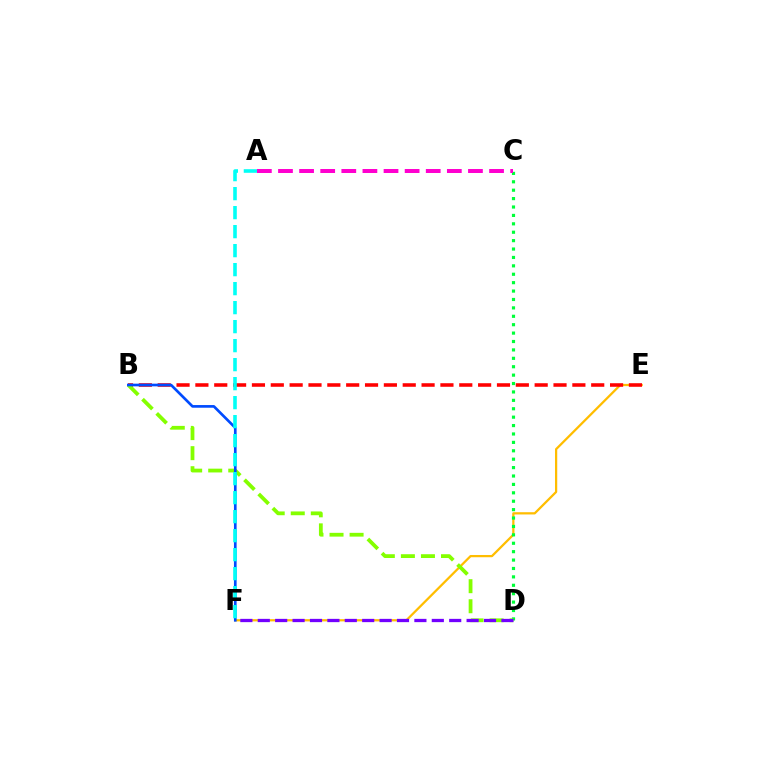{('E', 'F'): [{'color': '#ffbd00', 'line_style': 'solid', 'thickness': 1.62}], ('B', 'E'): [{'color': '#ff0000', 'line_style': 'dashed', 'thickness': 2.56}], ('C', 'D'): [{'color': '#00ff39', 'line_style': 'dotted', 'thickness': 2.28}], ('B', 'D'): [{'color': '#84ff00', 'line_style': 'dashed', 'thickness': 2.72}], ('D', 'F'): [{'color': '#7200ff', 'line_style': 'dashed', 'thickness': 2.36}], ('A', 'C'): [{'color': '#ff00cf', 'line_style': 'dashed', 'thickness': 2.87}], ('B', 'F'): [{'color': '#004bff', 'line_style': 'solid', 'thickness': 1.92}], ('A', 'F'): [{'color': '#00fff6', 'line_style': 'dashed', 'thickness': 2.58}]}